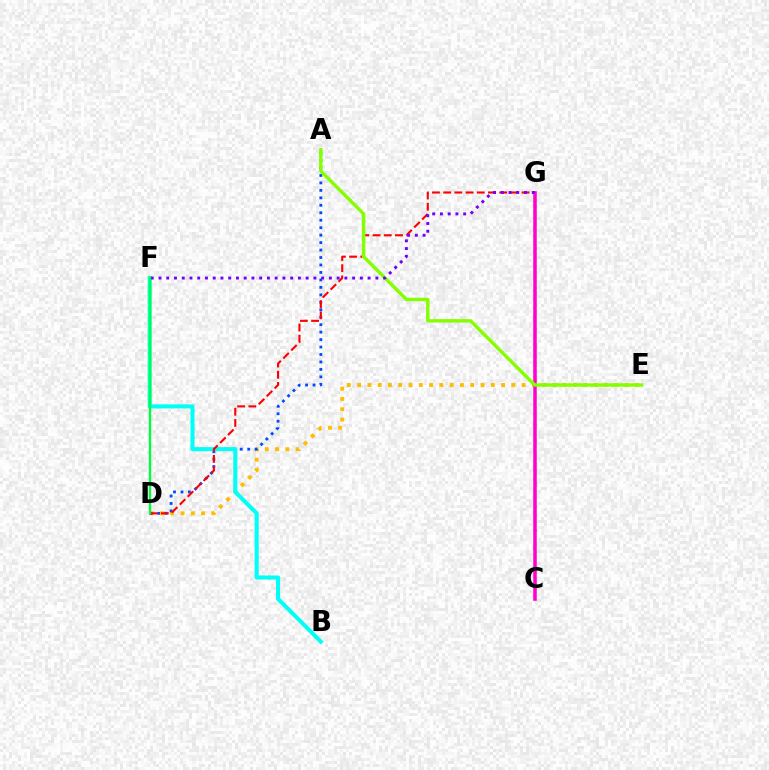{('D', 'E'): [{'color': '#ffbd00', 'line_style': 'dotted', 'thickness': 2.79}], ('C', 'G'): [{'color': '#ff00cf', 'line_style': 'solid', 'thickness': 2.54}], ('A', 'D'): [{'color': '#004bff', 'line_style': 'dotted', 'thickness': 2.03}], ('B', 'F'): [{'color': '#00fff6', 'line_style': 'solid', 'thickness': 2.92}], ('D', 'G'): [{'color': '#ff0000', 'line_style': 'dashed', 'thickness': 1.52}], ('A', 'E'): [{'color': '#84ff00', 'line_style': 'solid', 'thickness': 2.45}], ('F', 'G'): [{'color': '#7200ff', 'line_style': 'dotted', 'thickness': 2.1}], ('D', 'F'): [{'color': '#00ff39', 'line_style': 'solid', 'thickness': 1.68}]}